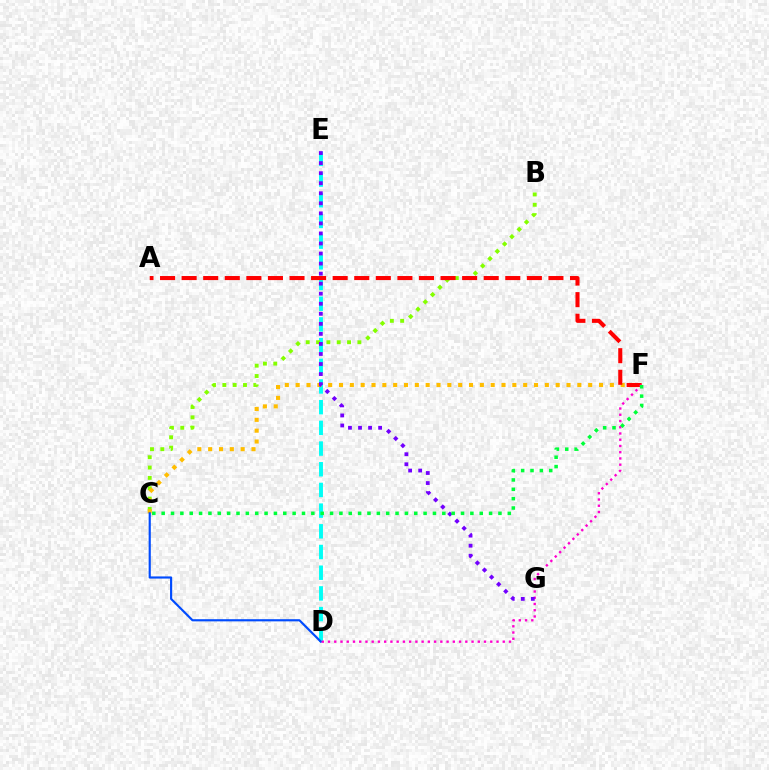{('D', 'E'): [{'color': '#00fff6', 'line_style': 'dashed', 'thickness': 2.81}], ('B', 'C'): [{'color': '#84ff00', 'line_style': 'dotted', 'thickness': 2.81}], ('C', 'F'): [{'color': '#ffbd00', 'line_style': 'dotted', 'thickness': 2.94}, {'color': '#00ff39', 'line_style': 'dotted', 'thickness': 2.54}], ('A', 'F'): [{'color': '#ff0000', 'line_style': 'dashed', 'thickness': 2.93}], ('C', 'D'): [{'color': '#004bff', 'line_style': 'solid', 'thickness': 1.55}], ('D', 'F'): [{'color': '#ff00cf', 'line_style': 'dotted', 'thickness': 1.7}], ('E', 'G'): [{'color': '#7200ff', 'line_style': 'dotted', 'thickness': 2.73}]}